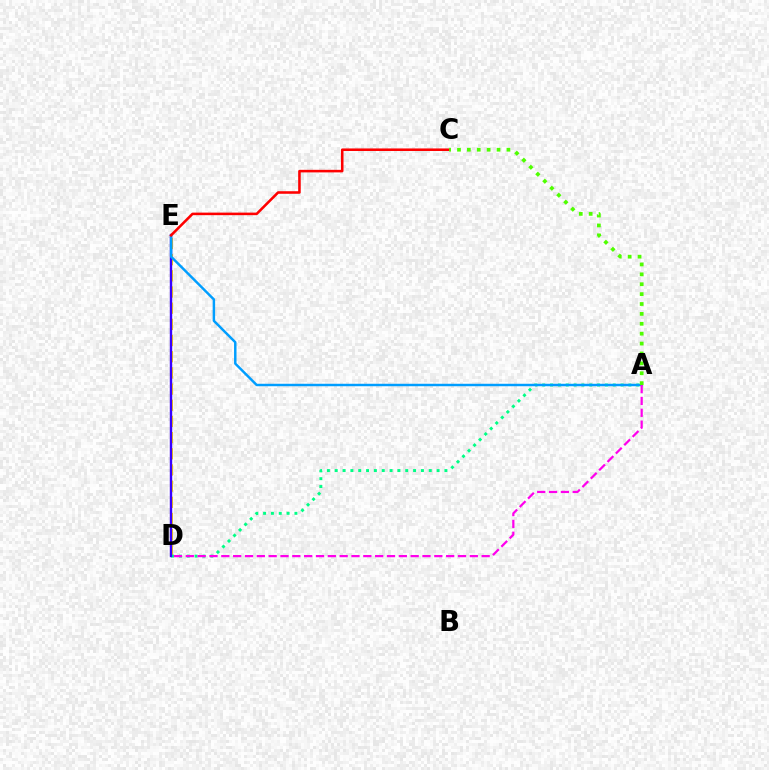{('D', 'E'): [{'color': '#ffd500', 'line_style': 'dashed', 'thickness': 2.2}, {'color': '#3700ff', 'line_style': 'solid', 'thickness': 1.72}], ('A', 'D'): [{'color': '#00ff86', 'line_style': 'dotted', 'thickness': 2.13}, {'color': '#ff00ed', 'line_style': 'dashed', 'thickness': 1.61}], ('A', 'E'): [{'color': '#009eff', 'line_style': 'solid', 'thickness': 1.77}], ('C', 'E'): [{'color': '#ff0000', 'line_style': 'solid', 'thickness': 1.84}], ('A', 'C'): [{'color': '#4fff00', 'line_style': 'dotted', 'thickness': 2.69}]}